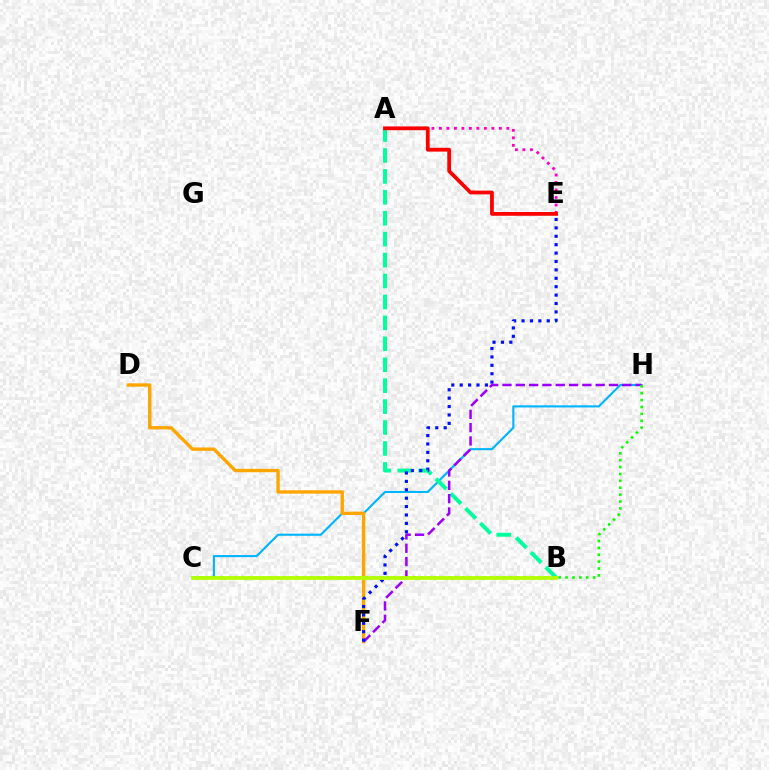{('A', 'E'): [{'color': '#ff00bd', 'line_style': 'dotted', 'thickness': 2.04}, {'color': '#ff0000', 'line_style': 'solid', 'thickness': 2.72}], ('C', 'H'): [{'color': '#00b5ff', 'line_style': 'solid', 'thickness': 1.53}, {'color': '#08ff00', 'line_style': 'dotted', 'thickness': 1.87}], ('A', 'B'): [{'color': '#00ff9d', 'line_style': 'dashed', 'thickness': 2.84}], ('D', 'F'): [{'color': '#ffa500', 'line_style': 'solid', 'thickness': 2.42}], ('F', 'H'): [{'color': '#9b00ff', 'line_style': 'dashed', 'thickness': 1.81}], ('E', 'F'): [{'color': '#0010ff', 'line_style': 'dotted', 'thickness': 2.28}], ('B', 'C'): [{'color': '#b3ff00', 'line_style': 'solid', 'thickness': 2.72}]}